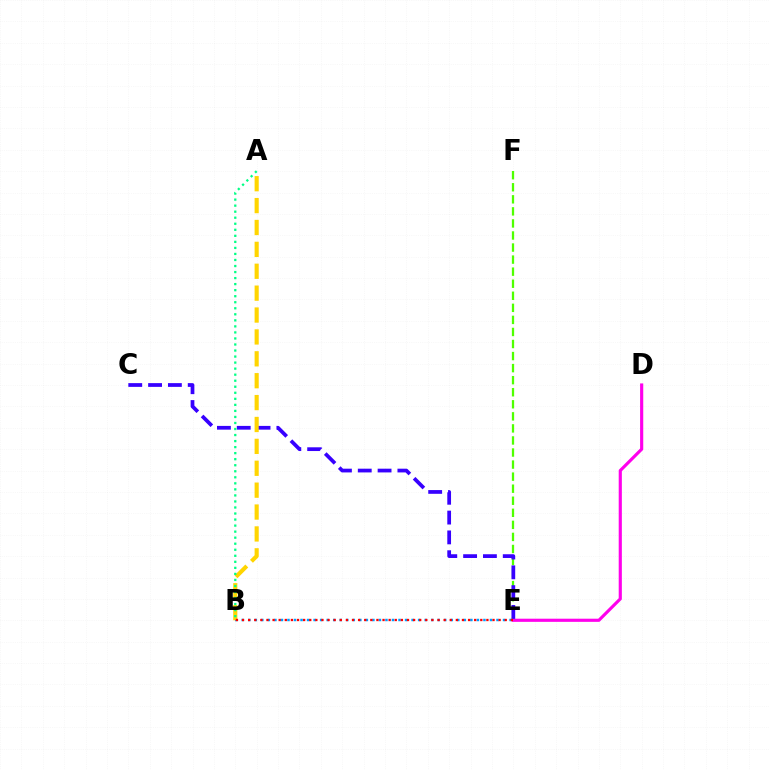{('E', 'F'): [{'color': '#4fff00', 'line_style': 'dashed', 'thickness': 1.64}], ('B', 'E'): [{'color': '#009eff', 'line_style': 'dotted', 'thickness': 1.77}, {'color': '#ff0000', 'line_style': 'dotted', 'thickness': 1.66}], ('D', 'E'): [{'color': '#ff00ed', 'line_style': 'solid', 'thickness': 2.27}], ('C', 'E'): [{'color': '#3700ff', 'line_style': 'dashed', 'thickness': 2.69}], ('A', 'B'): [{'color': '#ffd500', 'line_style': 'dashed', 'thickness': 2.97}, {'color': '#00ff86', 'line_style': 'dotted', 'thickness': 1.64}]}